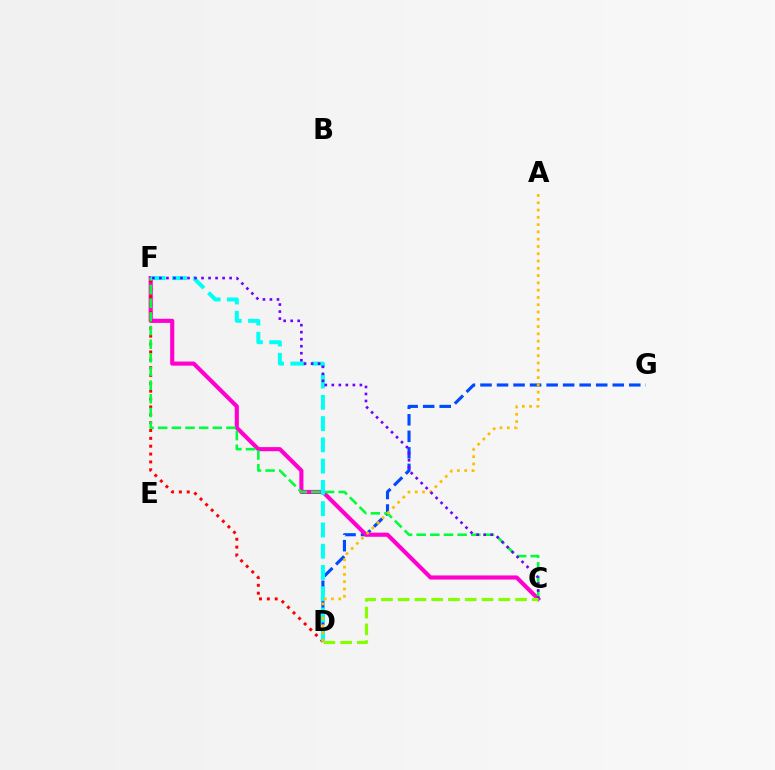{('D', 'G'): [{'color': '#004bff', 'line_style': 'dashed', 'thickness': 2.25}], ('C', 'F'): [{'color': '#ff00cf', 'line_style': 'solid', 'thickness': 2.96}, {'color': '#00ff39', 'line_style': 'dashed', 'thickness': 1.85}, {'color': '#7200ff', 'line_style': 'dotted', 'thickness': 1.91}], ('D', 'F'): [{'color': '#ff0000', 'line_style': 'dotted', 'thickness': 2.14}, {'color': '#00fff6', 'line_style': 'dashed', 'thickness': 2.89}], ('A', 'D'): [{'color': '#ffbd00', 'line_style': 'dotted', 'thickness': 1.98}], ('C', 'D'): [{'color': '#84ff00', 'line_style': 'dashed', 'thickness': 2.28}]}